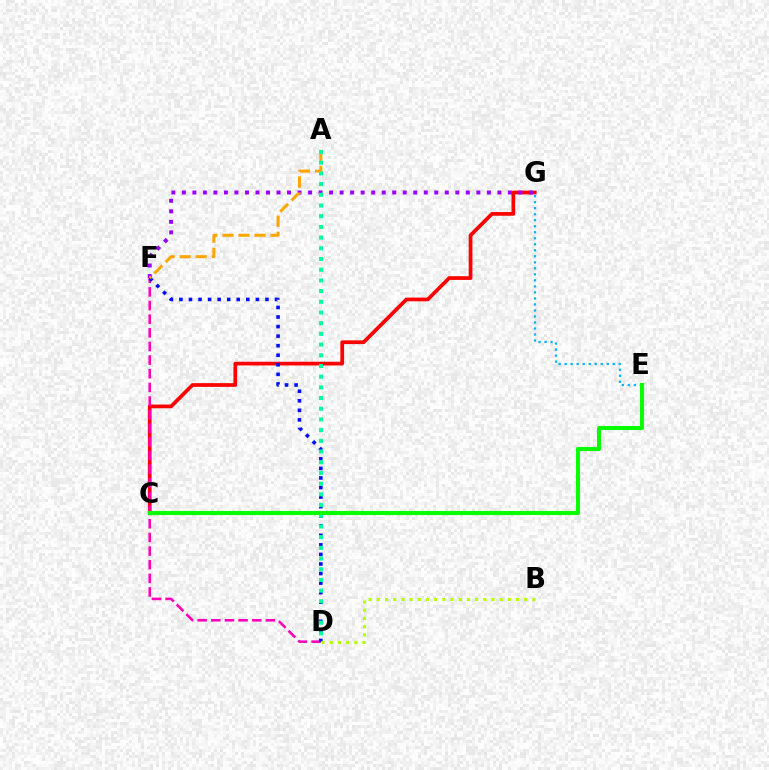{('C', 'G'): [{'color': '#ff0000', 'line_style': 'solid', 'thickness': 2.68}], ('D', 'F'): [{'color': '#ff00bd', 'line_style': 'dashed', 'thickness': 1.85}, {'color': '#0010ff', 'line_style': 'dotted', 'thickness': 2.6}], ('F', 'G'): [{'color': '#9b00ff', 'line_style': 'dotted', 'thickness': 2.86}], ('E', 'G'): [{'color': '#00b5ff', 'line_style': 'dotted', 'thickness': 1.63}], ('A', 'F'): [{'color': '#ffa500', 'line_style': 'dashed', 'thickness': 2.18}], ('A', 'D'): [{'color': '#00ff9d', 'line_style': 'dotted', 'thickness': 2.91}], ('C', 'E'): [{'color': '#08ff00', 'line_style': 'solid', 'thickness': 2.94}], ('B', 'D'): [{'color': '#b3ff00', 'line_style': 'dotted', 'thickness': 2.23}]}